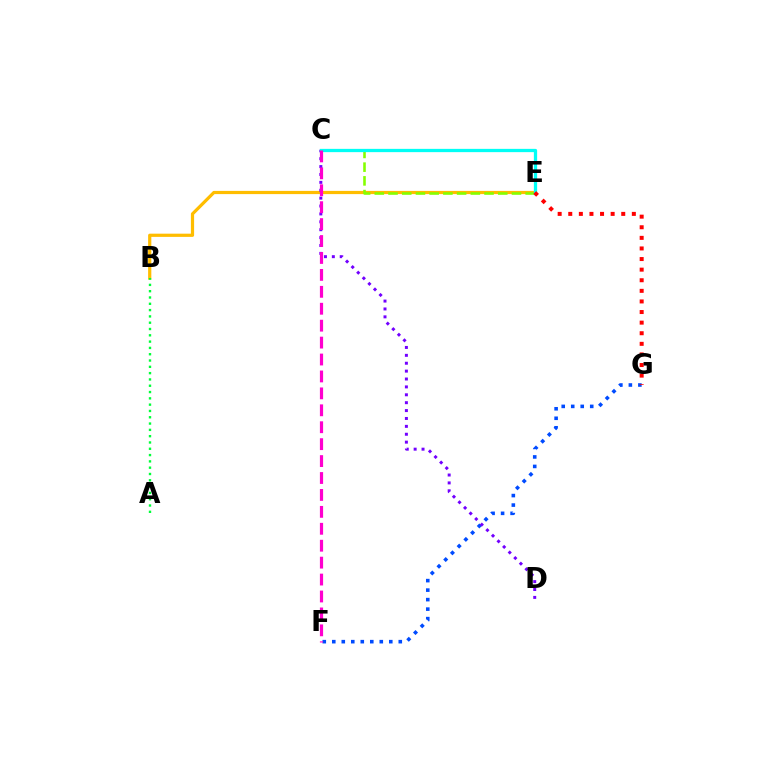{('B', 'E'): [{'color': '#ffbd00', 'line_style': 'solid', 'thickness': 2.31}], ('C', 'E'): [{'color': '#84ff00', 'line_style': 'dashed', 'thickness': 1.86}, {'color': '#00fff6', 'line_style': 'solid', 'thickness': 2.36}], ('F', 'G'): [{'color': '#004bff', 'line_style': 'dotted', 'thickness': 2.58}], ('C', 'D'): [{'color': '#7200ff', 'line_style': 'dotted', 'thickness': 2.14}], ('E', 'G'): [{'color': '#ff0000', 'line_style': 'dotted', 'thickness': 2.88}], ('C', 'F'): [{'color': '#ff00cf', 'line_style': 'dashed', 'thickness': 2.3}], ('A', 'B'): [{'color': '#00ff39', 'line_style': 'dotted', 'thickness': 1.71}]}